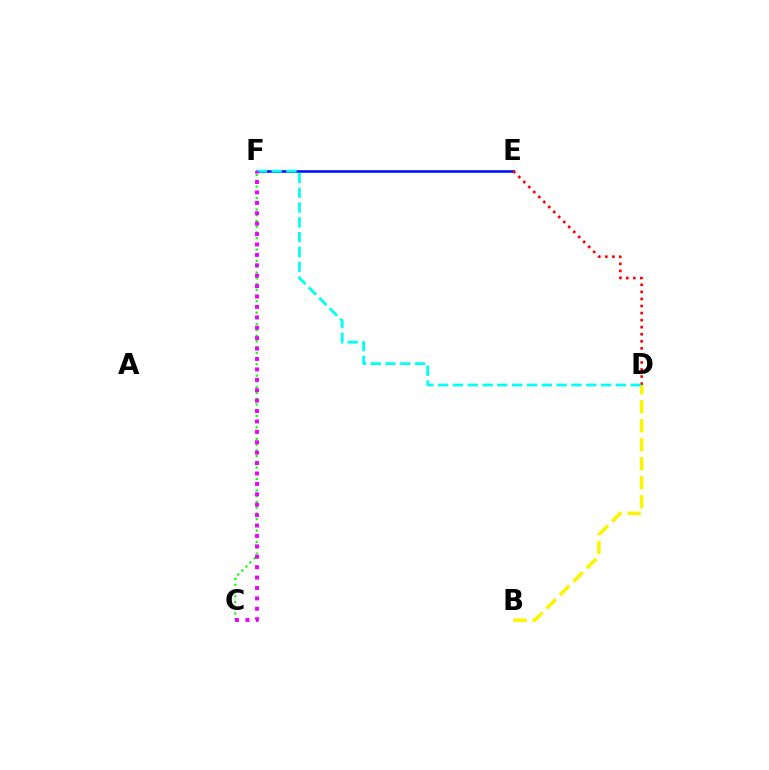{('E', 'F'): [{'color': '#0010ff', 'line_style': 'solid', 'thickness': 1.85}], ('B', 'D'): [{'color': '#fcf500', 'line_style': 'dashed', 'thickness': 2.58}], ('D', 'E'): [{'color': '#ff0000', 'line_style': 'dotted', 'thickness': 1.92}], ('D', 'F'): [{'color': '#00fff6', 'line_style': 'dashed', 'thickness': 2.01}], ('C', 'F'): [{'color': '#08ff00', 'line_style': 'dotted', 'thickness': 1.56}, {'color': '#ee00ff', 'line_style': 'dotted', 'thickness': 2.83}]}